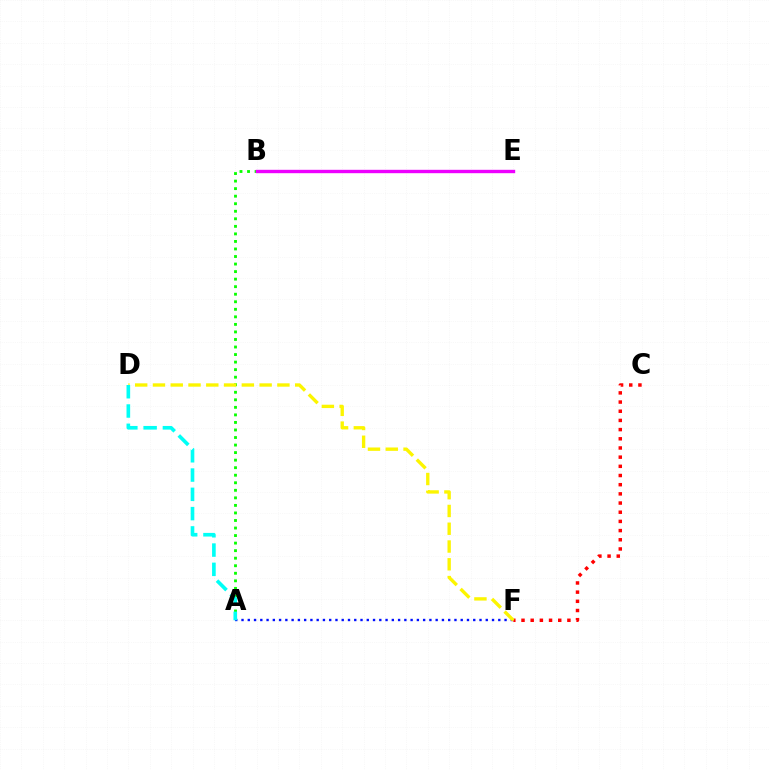{('A', 'B'): [{'color': '#08ff00', 'line_style': 'dotted', 'thickness': 2.05}], ('A', 'F'): [{'color': '#0010ff', 'line_style': 'dotted', 'thickness': 1.7}], ('C', 'F'): [{'color': '#ff0000', 'line_style': 'dotted', 'thickness': 2.49}], ('B', 'E'): [{'color': '#ee00ff', 'line_style': 'solid', 'thickness': 2.44}], ('D', 'F'): [{'color': '#fcf500', 'line_style': 'dashed', 'thickness': 2.42}], ('A', 'D'): [{'color': '#00fff6', 'line_style': 'dashed', 'thickness': 2.62}]}